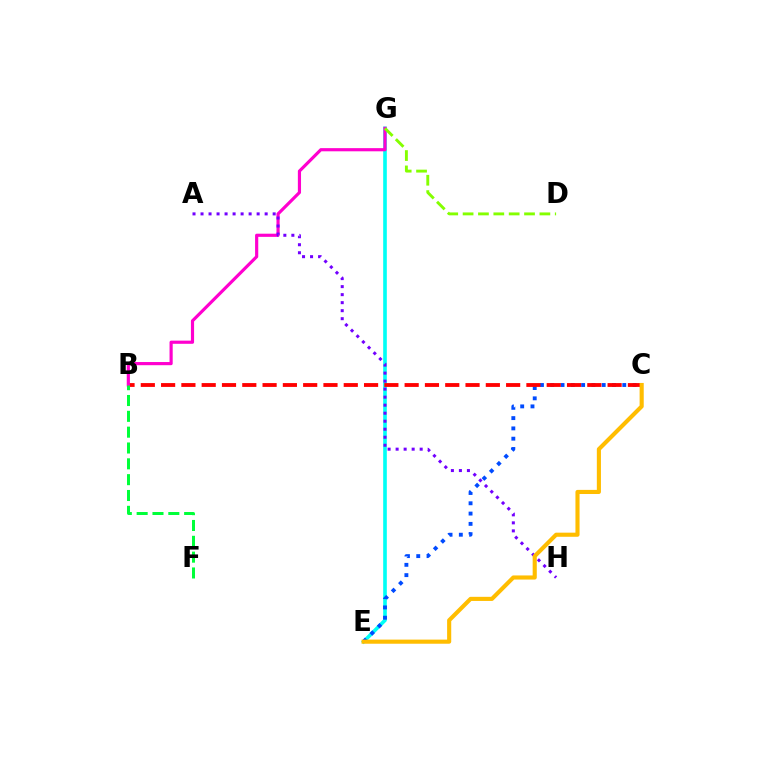{('E', 'G'): [{'color': '#00fff6', 'line_style': 'solid', 'thickness': 2.62}], ('C', 'E'): [{'color': '#004bff', 'line_style': 'dotted', 'thickness': 2.8}, {'color': '#ffbd00', 'line_style': 'solid', 'thickness': 2.96}], ('B', 'C'): [{'color': '#ff0000', 'line_style': 'dashed', 'thickness': 2.76}], ('B', 'G'): [{'color': '#ff00cf', 'line_style': 'solid', 'thickness': 2.28}], ('B', 'F'): [{'color': '#00ff39', 'line_style': 'dashed', 'thickness': 2.15}], ('D', 'G'): [{'color': '#84ff00', 'line_style': 'dashed', 'thickness': 2.09}], ('A', 'H'): [{'color': '#7200ff', 'line_style': 'dotted', 'thickness': 2.18}]}